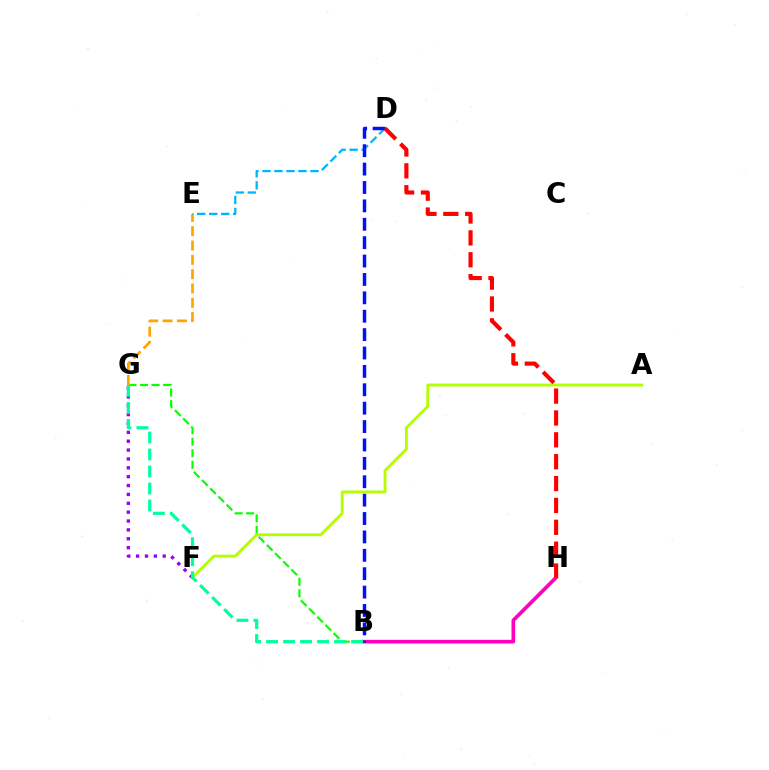{('B', 'G'): [{'color': '#08ff00', 'line_style': 'dashed', 'thickness': 1.57}, {'color': '#00ff9d', 'line_style': 'dashed', 'thickness': 2.31}], ('E', 'G'): [{'color': '#ffa500', 'line_style': 'dashed', 'thickness': 1.94}], ('B', 'H'): [{'color': '#ff00bd', 'line_style': 'solid', 'thickness': 2.63}], ('D', 'E'): [{'color': '#00b5ff', 'line_style': 'dashed', 'thickness': 1.63}], ('B', 'D'): [{'color': '#0010ff', 'line_style': 'dashed', 'thickness': 2.5}], ('A', 'F'): [{'color': '#b3ff00', 'line_style': 'solid', 'thickness': 2.07}], ('D', 'H'): [{'color': '#ff0000', 'line_style': 'dashed', 'thickness': 2.97}], ('F', 'G'): [{'color': '#9b00ff', 'line_style': 'dotted', 'thickness': 2.41}]}